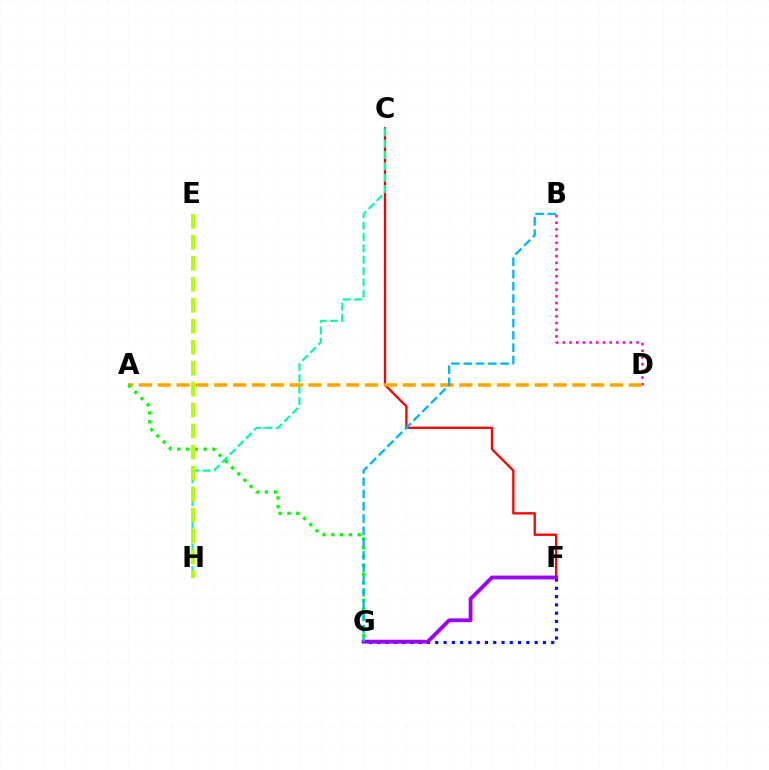{('F', 'G'): [{'color': '#0010ff', 'line_style': 'dotted', 'thickness': 2.25}, {'color': '#9b00ff', 'line_style': 'solid', 'thickness': 2.75}], ('B', 'D'): [{'color': '#ff00bd', 'line_style': 'dotted', 'thickness': 1.82}], ('C', 'F'): [{'color': '#ff0000', 'line_style': 'solid', 'thickness': 1.66}], ('C', 'H'): [{'color': '#00ff9d', 'line_style': 'dashed', 'thickness': 1.54}], ('A', 'D'): [{'color': '#ffa500', 'line_style': 'dashed', 'thickness': 2.56}], ('A', 'G'): [{'color': '#08ff00', 'line_style': 'dotted', 'thickness': 2.39}], ('E', 'H'): [{'color': '#b3ff00', 'line_style': 'dashed', 'thickness': 2.85}], ('B', 'G'): [{'color': '#00b5ff', 'line_style': 'dashed', 'thickness': 1.67}]}